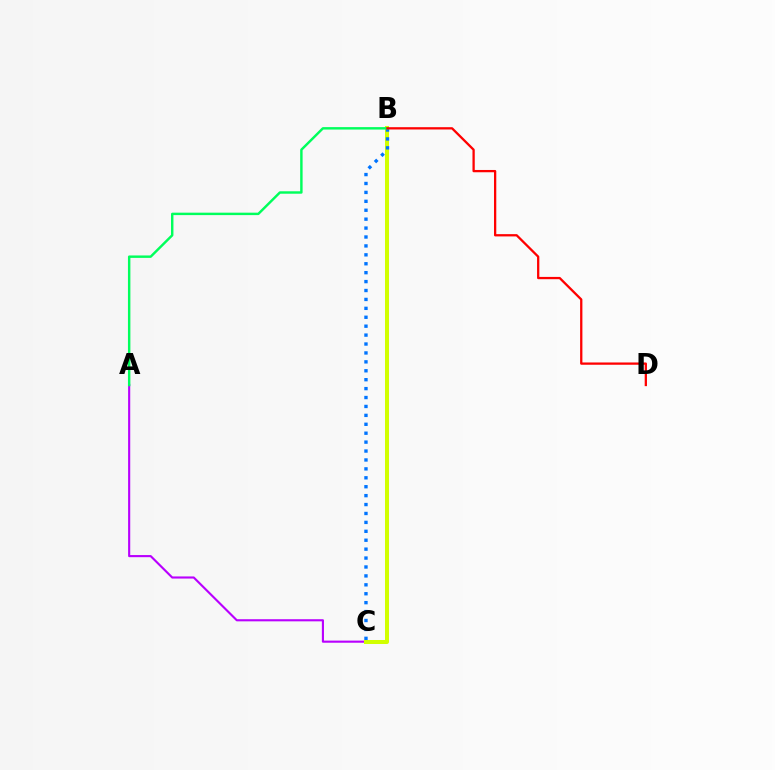{('A', 'C'): [{'color': '#b900ff', 'line_style': 'solid', 'thickness': 1.53}], ('B', 'C'): [{'color': '#d1ff00', 'line_style': 'solid', 'thickness': 2.88}, {'color': '#0074ff', 'line_style': 'dotted', 'thickness': 2.42}], ('A', 'B'): [{'color': '#00ff5c', 'line_style': 'solid', 'thickness': 1.75}], ('B', 'D'): [{'color': '#ff0000', 'line_style': 'solid', 'thickness': 1.65}]}